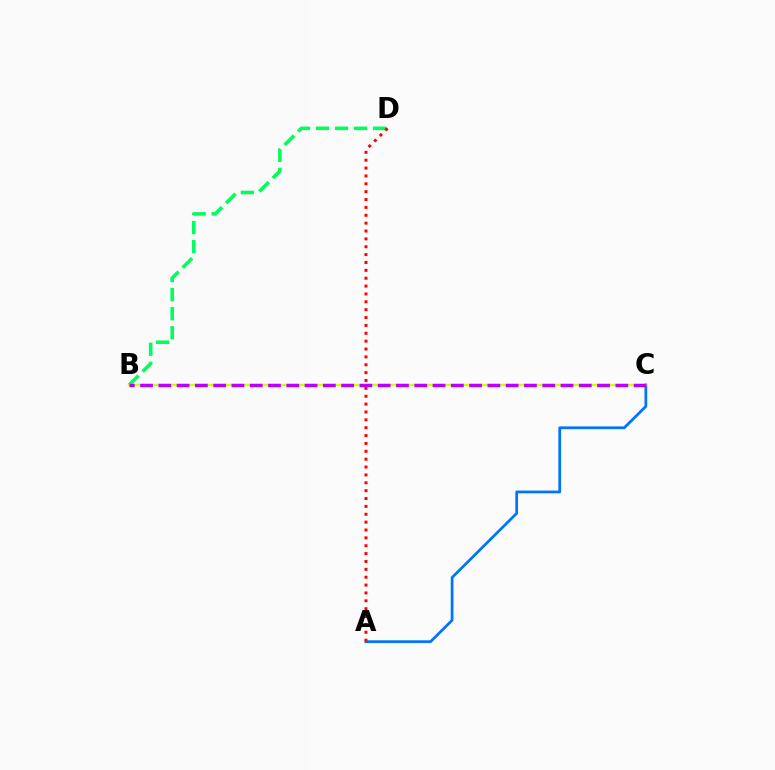{('A', 'C'): [{'color': '#0074ff', 'line_style': 'solid', 'thickness': 1.98}], ('B', 'D'): [{'color': '#00ff5c', 'line_style': 'dashed', 'thickness': 2.58}], ('A', 'D'): [{'color': '#ff0000', 'line_style': 'dotted', 'thickness': 2.14}], ('B', 'C'): [{'color': '#d1ff00', 'line_style': 'solid', 'thickness': 1.69}, {'color': '#b900ff', 'line_style': 'dashed', 'thickness': 2.48}]}